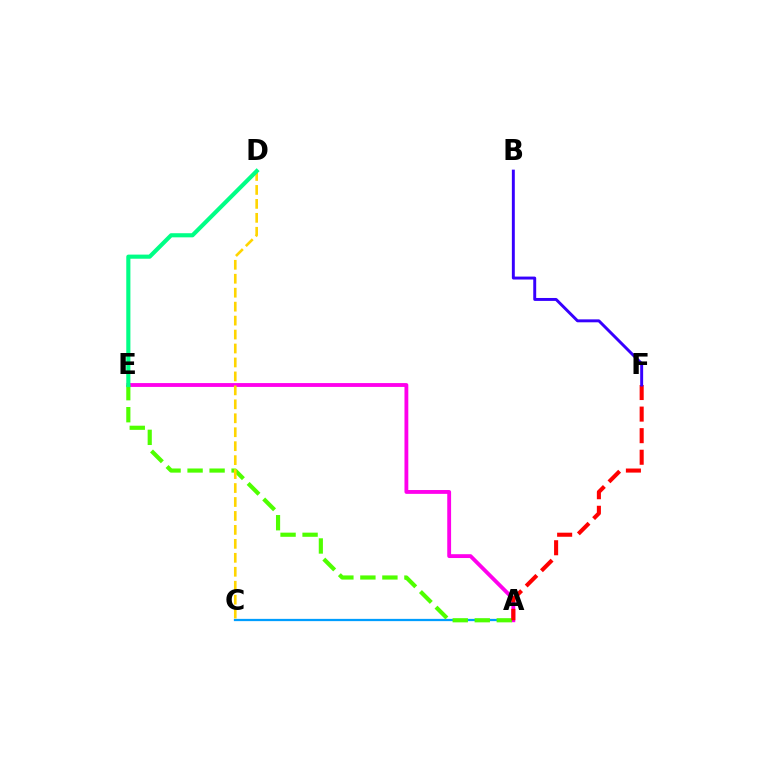{('A', 'C'): [{'color': '#009eff', 'line_style': 'solid', 'thickness': 1.63}], ('A', 'E'): [{'color': '#ff00ed', 'line_style': 'solid', 'thickness': 2.77}, {'color': '#4fff00', 'line_style': 'dashed', 'thickness': 2.99}], ('A', 'F'): [{'color': '#ff0000', 'line_style': 'dashed', 'thickness': 2.93}], ('C', 'D'): [{'color': '#ffd500', 'line_style': 'dashed', 'thickness': 1.9}], ('D', 'E'): [{'color': '#00ff86', 'line_style': 'solid', 'thickness': 2.97}], ('B', 'F'): [{'color': '#3700ff', 'line_style': 'solid', 'thickness': 2.12}]}